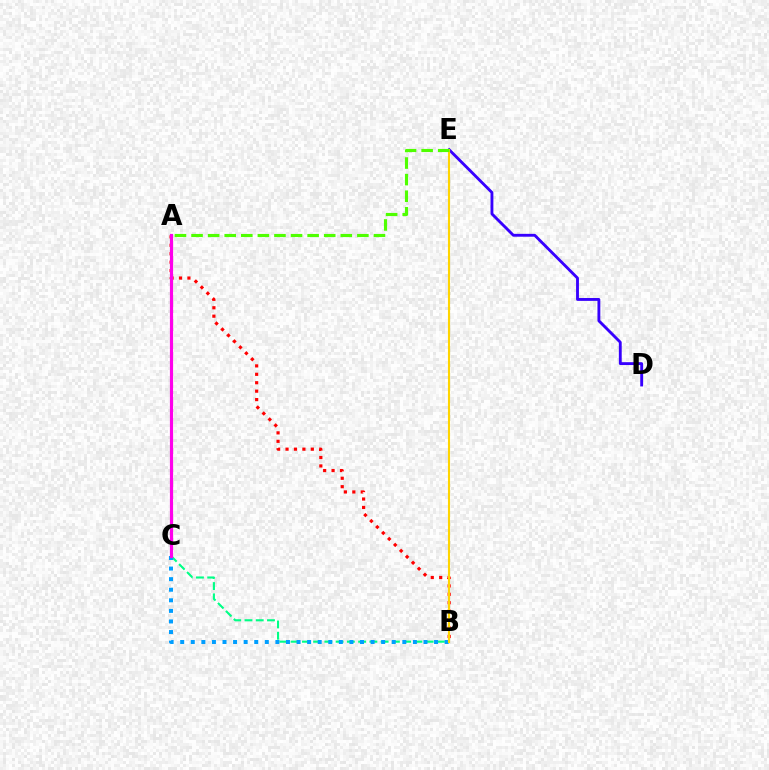{('B', 'C'): [{'color': '#00ff86', 'line_style': 'dashed', 'thickness': 1.53}, {'color': '#009eff', 'line_style': 'dotted', 'thickness': 2.87}], ('A', 'B'): [{'color': '#ff0000', 'line_style': 'dotted', 'thickness': 2.29}], ('D', 'E'): [{'color': '#3700ff', 'line_style': 'solid', 'thickness': 2.06}], ('B', 'E'): [{'color': '#ffd500', 'line_style': 'solid', 'thickness': 1.52}], ('A', 'C'): [{'color': '#ff00ed', 'line_style': 'solid', 'thickness': 2.28}], ('A', 'E'): [{'color': '#4fff00', 'line_style': 'dashed', 'thickness': 2.25}]}